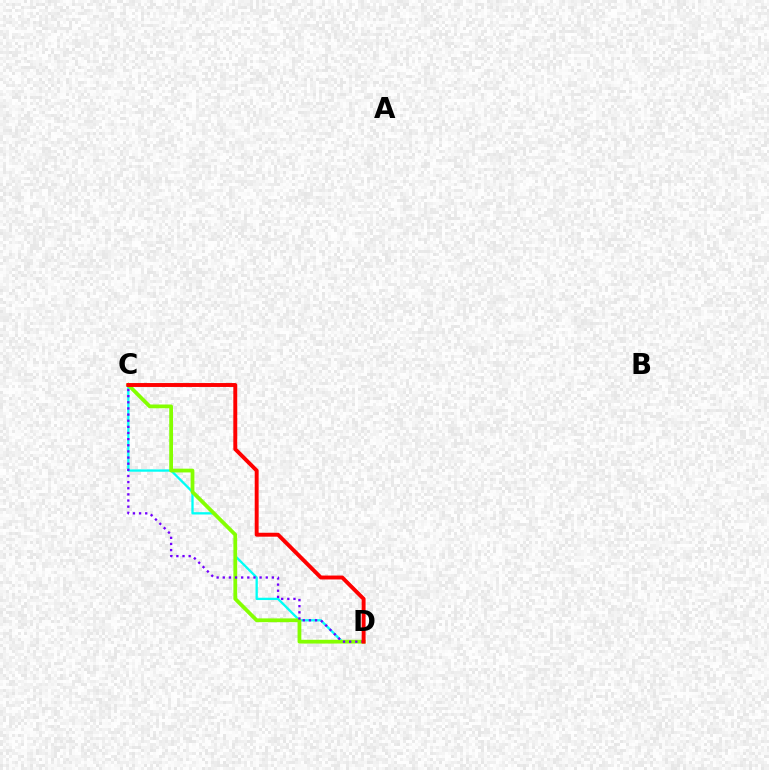{('C', 'D'): [{'color': '#00fff6', 'line_style': 'solid', 'thickness': 1.66}, {'color': '#84ff00', 'line_style': 'solid', 'thickness': 2.72}, {'color': '#7200ff', 'line_style': 'dotted', 'thickness': 1.67}, {'color': '#ff0000', 'line_style': 'solid', 'thickness': 2.82}]}